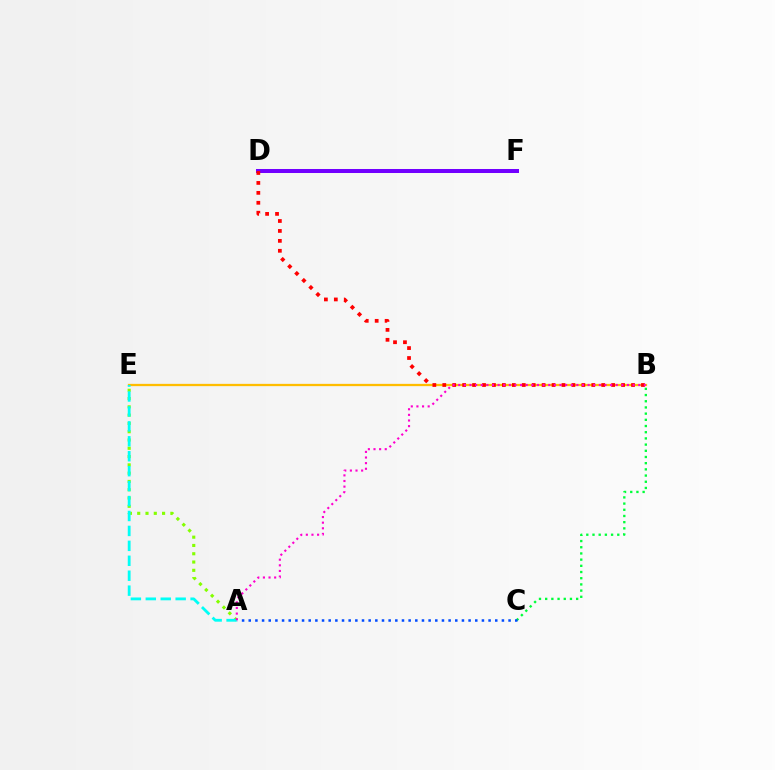{('B', 'E'): [{'color': '#ffbd00', 'line_style': 'solid', 'thickness': 1.64}], ('A', 'E'): [{'color': '#84ff00', 'line_style': 'dotted', 'thickness': 2.25}, {'color': '#00fff6', 'line_style': 'dashed', 'thickness': 2.03}], ('B', 'C'): [{'color': '#00ff39', 'line_style': 'dotted', 'thickness': 1.68}], ('D', 'F'): [{'color': '#7200ff', 'line_style': 'solid', 'thickness': 2.88}], ('B', 'D'): [{'color': '#ff0000', 'line_style': 'dotted', 'thickness': 2.7}], ('A', 'C'): [{'color': '#004bff', 'line_style': 'dotted', 'thickness': 1.81}], ('A', 'B'): [{'color': '#ff00cf', 'line_style': 'dotted', 'thickness': 1.53}]}